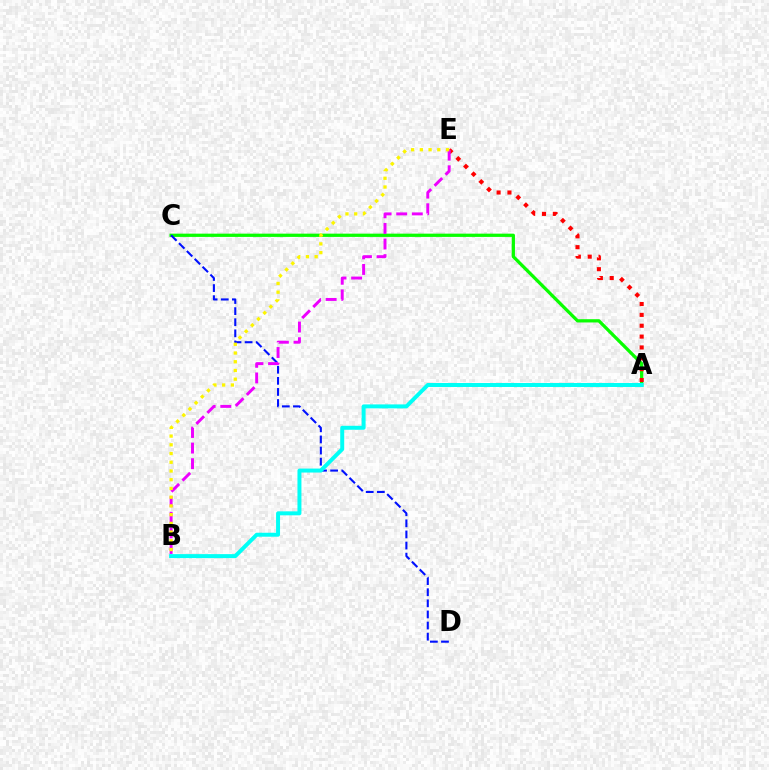{('A', 'C'): [{'color': '#08ff00', 'line_style': 'solid', 'thickness': 2.34}], ('C', 'D'): [{'color': '#0010ff', 'line_style': 'dashed', 'thickness': 1.51}], ('A', 'E'): [{'color': '#ff0000', 'line_style': 'dotted', 'thickness': 2.95}], ('A', 'B'): [{'color': '#00fff6', 'line_style': 'solid', 'thickness': 2.86}], ('B', 'E'): [{'color': '#ee00ff', 'line_style': 'dashed', 'thickness': 2.12}, {'color': '#fcf500', 'line_style': 'dotted', 'thickness': 2.37}]}